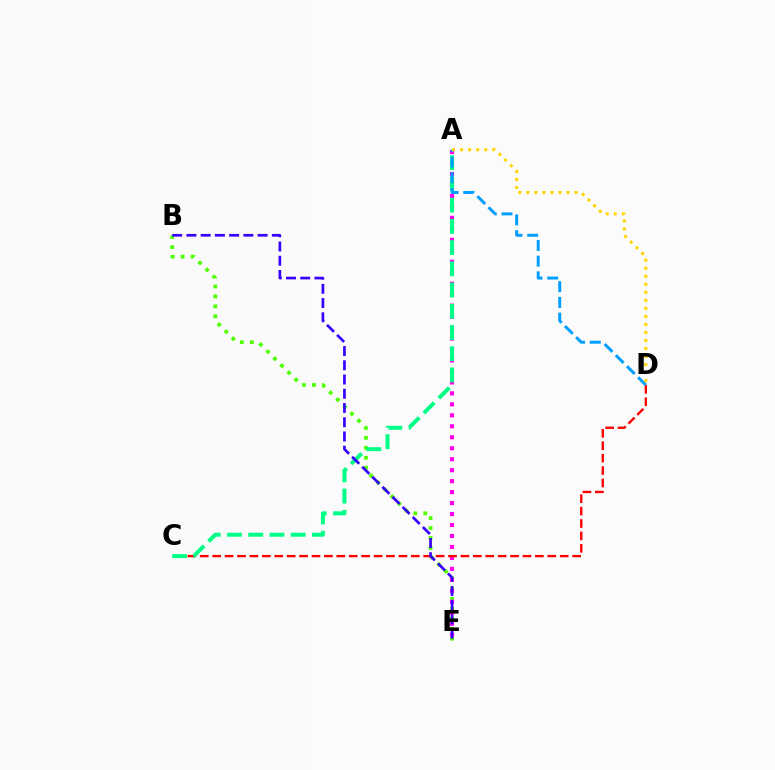{('B', 'E'): [{'color': '#4fff00', 'line_style': 'dotted', 'thickness': 2.71}, {'color': '#3700ff', 'line_style': 'dashed', 'thickness': 1.93}], ('A', 'E'): [{'color': '#ff00ed', 'line_style': 'dotted', 'thickness': 2.98}], ('C', 'D'): [{'color': '#ff0000', 'line_style': 'dashed', 'thickness': 1.69}], ('A', 'C'): [{'color': '#00ff86', 'line_style': 'dashed', 'thickness': 2.88}], ('A', 'D'): [{'color': '#009eff', 'line_style': 'dashed', 'thickness': 2.13}, {'color': '#ffd500', 'line_style': 'dotted', 'thickness': 2.18}]}